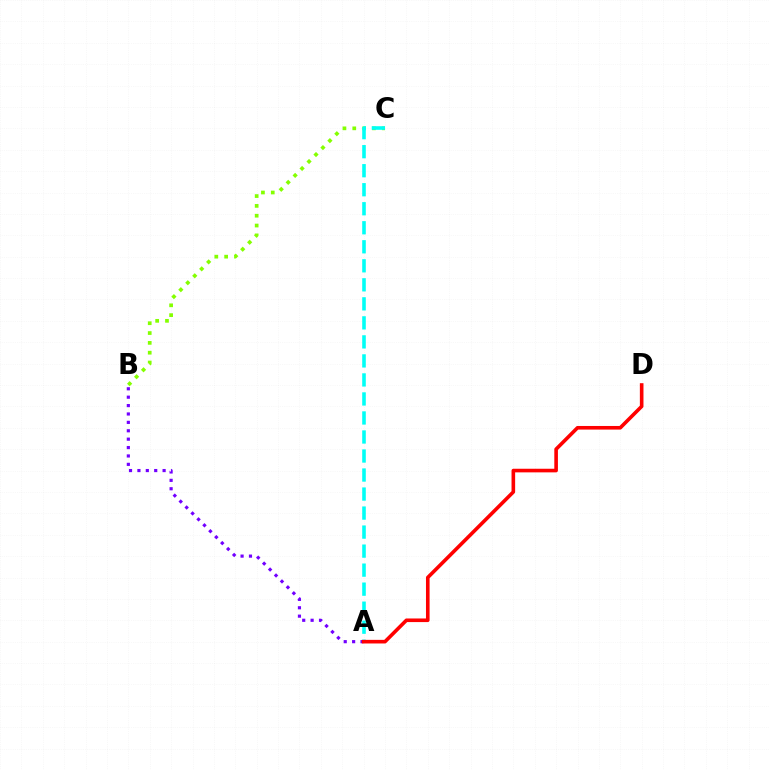{('A', 'B'): [{'color': '#7200ff', 'line_style': 'dotted', 'thickness': 2.28}], ('B', 'C'): [{'color': '#84ff00', 'line_style': 'dotted', 'thickness': 2.67}], ('A', 'C'): [{'color': '#00fff6', 'line_style': 'dashed', 'thickness': 2.58}], ('A', 'D'): [{'color': '#ff0000', 'line_style': 'solid', 'thickness': 2.6}]}